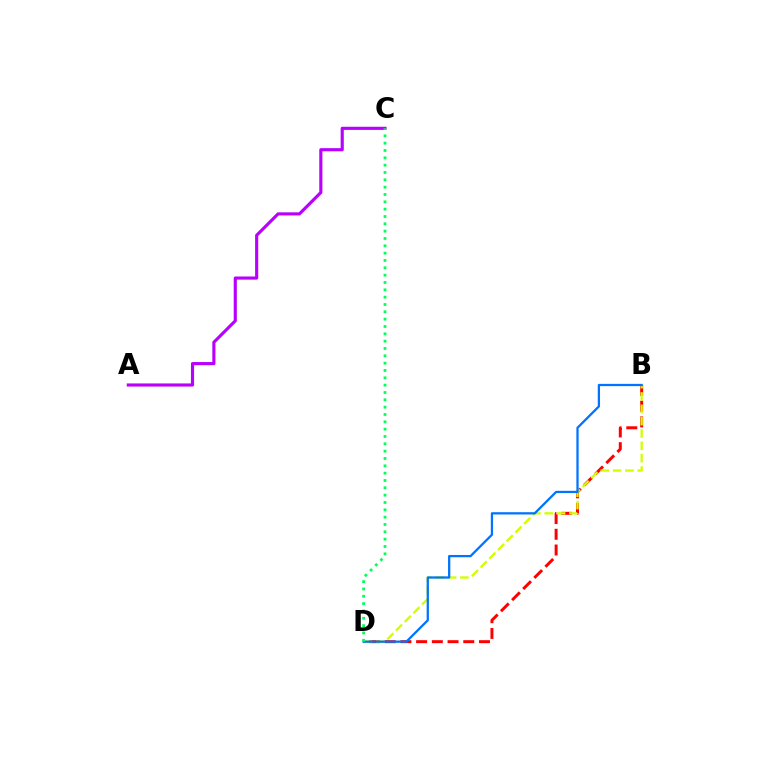{('A', 'C'): [{'color': '#b900ff', 'line_style': 'solid', 'thickness': 2.26}], ('B', 'D'): [{'color': '#ff0000', 'line_style': 'dashed', 'thickness': 2.13}, {'color': '#d1ff00', 'line_style': 'dashed', 'thickness': 1.67}, {'color': '#0074ff', 'line_style': 'solid', 'thickness': 1.64}], ('C', 'D'): [{'color': '#00ff5c', 'line_style': 'dotted', 'thickness': 1.99}]}